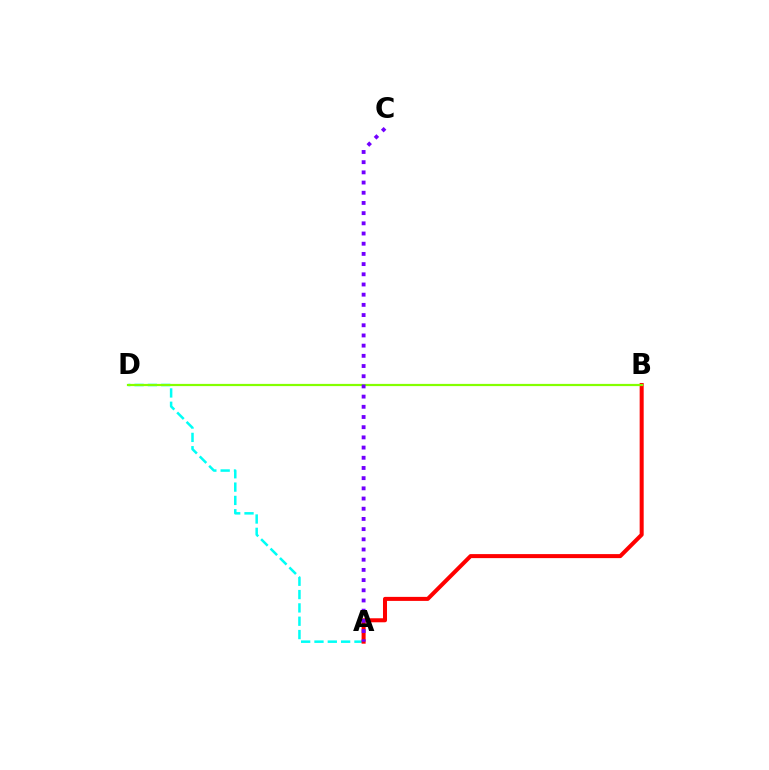{('A', 'D'): [{'color': '#00fff6', 'line_style': 'dashed', 'thickness': 1.81}], ('A', 'B'): [{'color': '#ff0000', 'line_style': 'solid', 'thickness': 2.9}], ('B', 'D'): [{'color': '#84ff00', 'line_style': 'solid', 'thickness': 1.59}], ('A', 'C'): [{'color': '#7200ff', 'line_style': 'dotted', 'thickness': 2.77}]}